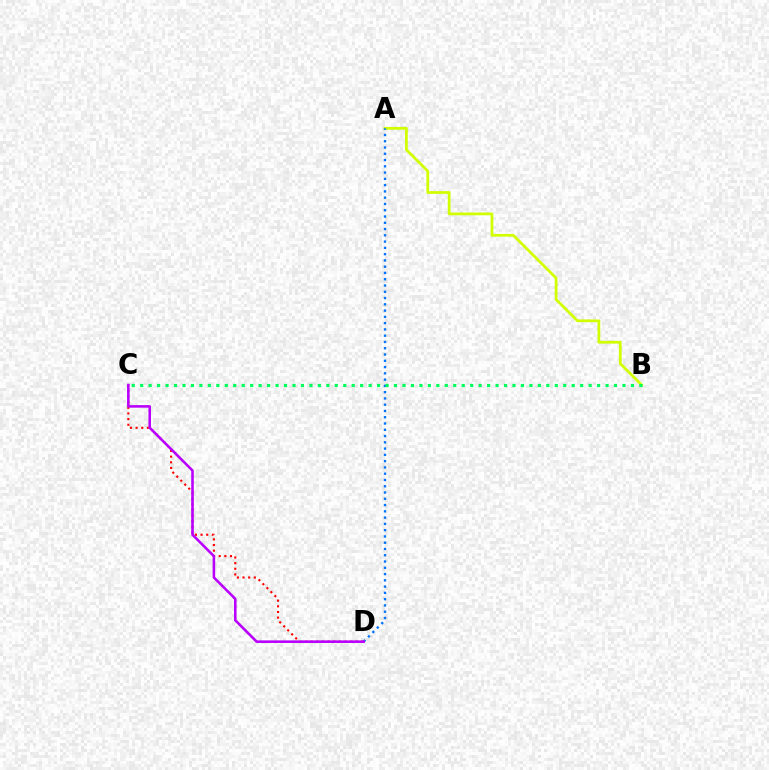{('A', 'B'): [{'color': '#d1ff00', 'line_style': 'solid', 'thickness': 1.99}], ('A', 'D'): [{'color': '#0074ff', 'line_style': 'dotted', 'thickness': 1.7}], ('C', 'D'): [{'color': '#ff0000', 'line_style': 'dotted', 'thickness': 1.53}, {'color': '#b900ff', 'line_style': 'solid', 'thickness': 1.85}], ('B', 'C'): [{'color': '#00ff5c', 'line_style': 'dotted', 'thickness': 2.3}]}